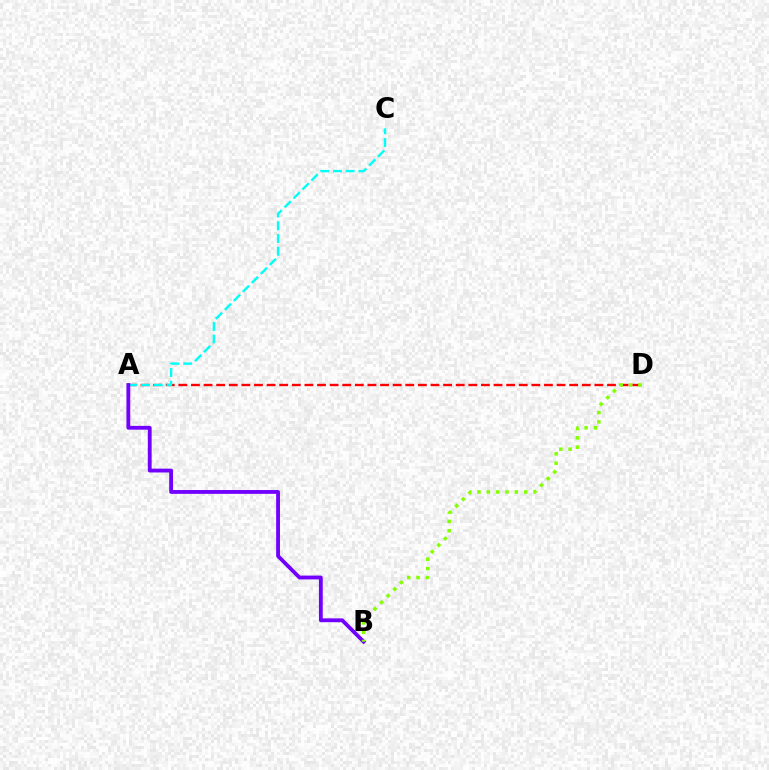{('A', 'D'): [{'color': '#ff0000', 'line_style': 'dashed', 'thickness': 1.71}], ('A', 'C'): [{'color': '#00fff6', 'line_style': 'dashed', 'thickness': 1.73}], ('A', 'B'): [{'color': '#7200ff', 'line_style': 'solid', 'thickness': 2.75}], ('B', 'D'): [{'color': '#84ff00', 'line_style': 'dotted', 'thickness': 2.54}]}